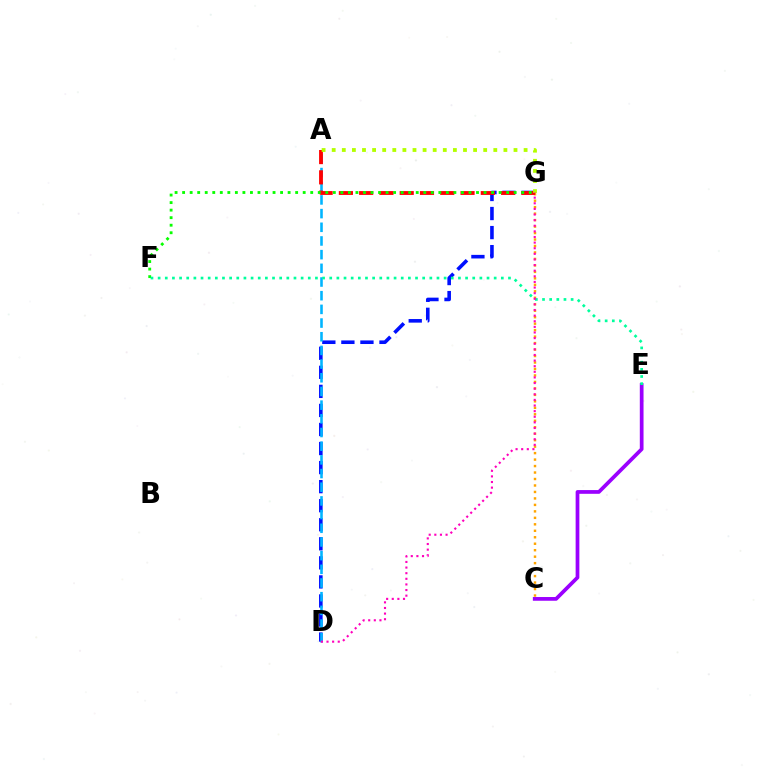{('C', 'E'): [{'color': '#9b00ff', 'line_style': 'solid', 'thickness': 2.69}], ('D', 'G'): [{'color': '#0010ff', 'line_style': 'dashed', 'thickness': 2.59}, {'color': '#ff00bd', 'line_style': 'dotted', 'thickness': 1.53}], ('C', 'G'): [{'color': '#ffa500', 'line_style': 'dotted', 'thickness': 1.76}], ('A', 'D'): [{'color': '#00b5ff', 'line_style': 'dashed', 'thickness': 1.86}], ('A', 'G'): [{'color': '#ff0000', 'line_style': 'dashed', 'thickness': 2.75}, {'color': '#b3ff00', 'line_style': 'dotted', 'thickness': 2.74}], ('F', 'G'): [{'color': '#08ff00', 'line_style': 'dotted', 'thickness': 2.05}], ('E', 'F'): [{'color': '#00ff9d', 'line_style': 'dotted', 'thickness': 1.94}]}